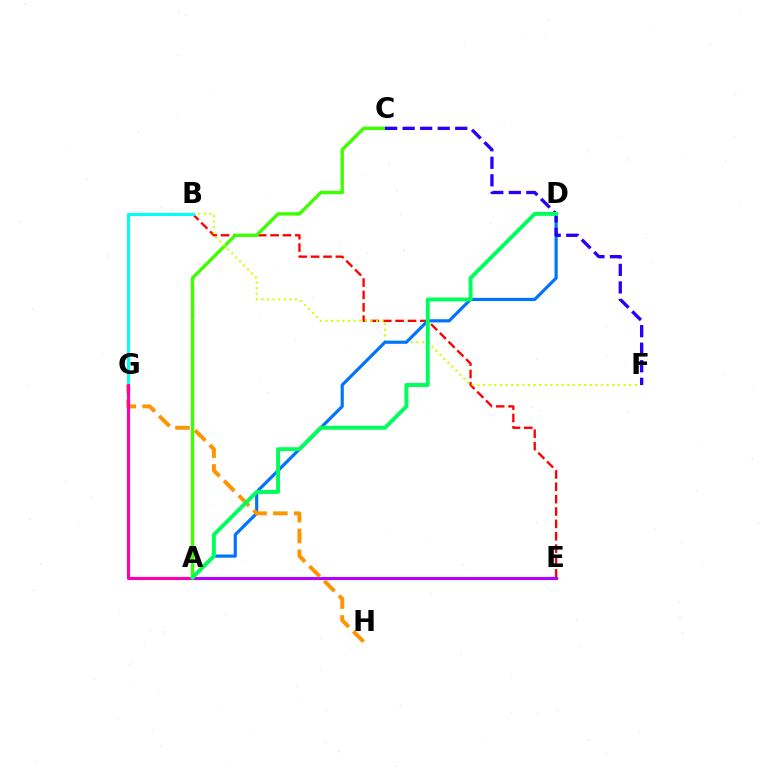{('B', 'E'): [{'color': '#ff0000', 'line_style': 'dashed', 'thickness': 1.68}], ('A', 'C'): [{'color': '#3dff00', 'line_style': 'solid', 'thickness': 2.42}], ('B', 'F'): [{'color': '#d1ff00', 'line_style': 'dotted', 'thickness': 1.53}], ('B', 'G'): [{'color': '#00fff6', 'line_style': 'solid', 'thickness': 2.22}], ('A', 'D'): [{'color': '#0074ff', 'line_style': 'solid', 'thickness': 2.28}, {'color': '#00ff5c', 'line_style': 'solid', 'thickness': 2.81}], ('C', 'F'): [{'color': '#2500ff', 'line_style': 'dashed', 'thickness': 2.38}], ('A', 'E'): [{'color': '#b900ff', 'line_style': 'solid', 'thickness': 2.21}], ('G', 'H'): [{'color': '#ff9400', 'line_style': 'dashed', 'thickness': 2.83}], ('A', 'G'): [{'color': '#ff00ac', 'line_style': 'solid', 'thickness': 2.23}]}